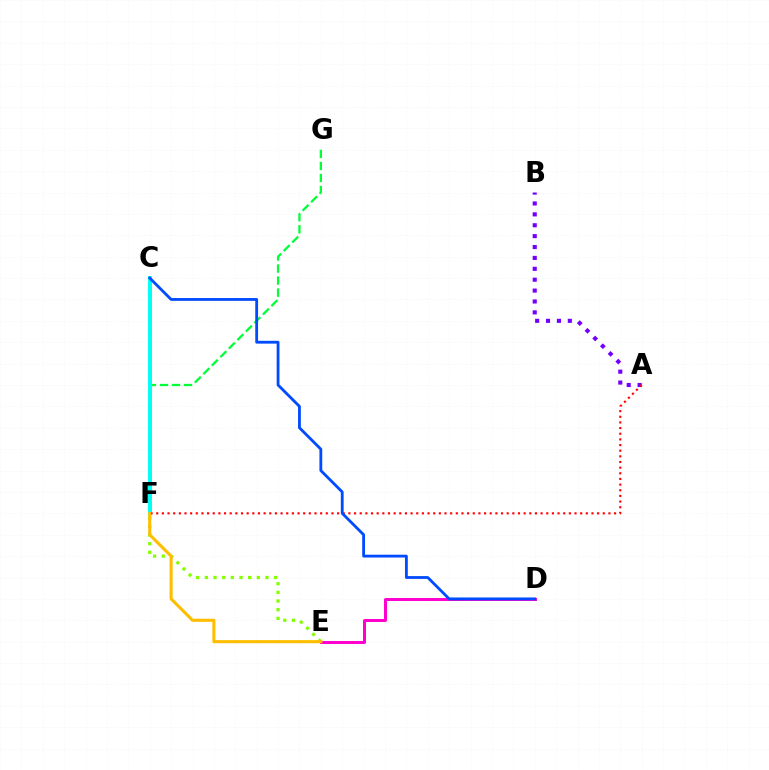{('A', 'B'): [{'color': '#7200ff', 'line_style': 'dotted', 'thickness': 2.96}], ('F', 'G'): [{'color': '#00ff39', 'line_style': 'dashed', 'thickness': 1.63}], ('C', 'F'): [{'color': '#00fff6', 'line_style': 'solid', 'thickness': 2.86}], ('E', 'F'): [{'color': '#84ff00', 'line_style': 'dotted', 'thickness': 2.35}, {'color': '#ffbd00', 'line_style': 'solid', 'thickness': 2.21}], ('D', 'E'): [{'color': '#ff00cf', 'line_style': 'solid', 'thickness': 2.14}], ('A', 'F'): [{'color': '#ff0000', 'line_style': 'dotted', 'thickness': 1.54}], ('C', 'D'): [{'color': '#004bff', 'line_style': 'solid', 'thickness': 2.03}]}